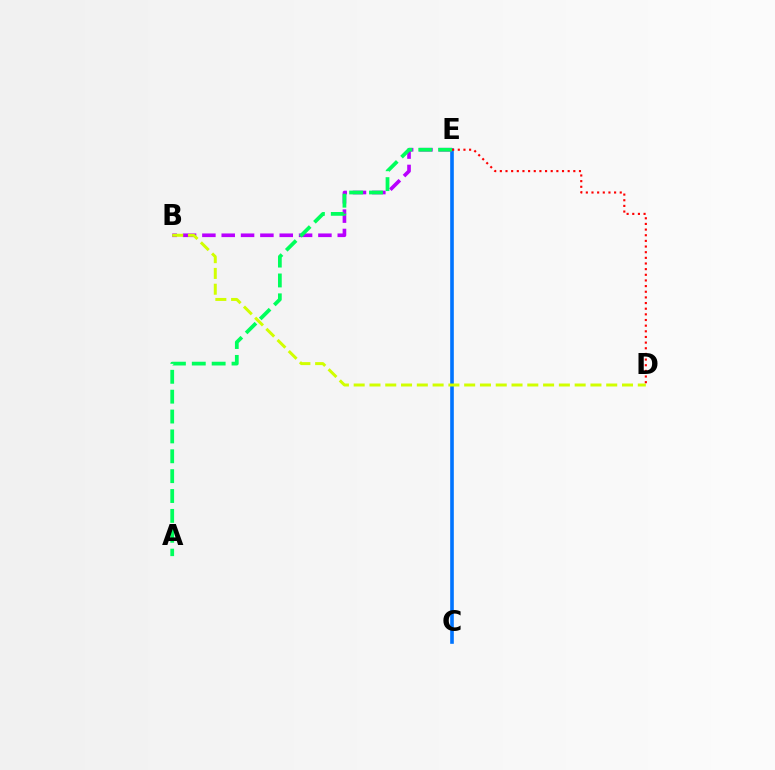{('C', 'E'): [{'color': '#0074ff', 'line_style': 'solid', 'thickness': 2.61}], ('B', 'E'): [{'color': '#b900ff', 'line_style': 'dashed', 'thickness': 2.63}], ('B', 'D'): [{'color': '#d1ff00', 'line_style': 'dashed', 'thickness': 2.14}], ('A', 'E'): [{'color': '#00ff5c', 'line_style': 'dashed', 'thickness': 2.7}], ('D', 'E'): [{'color': '#ff0000', 'line_style': 'dotted', 'thickness': 1.54}]}